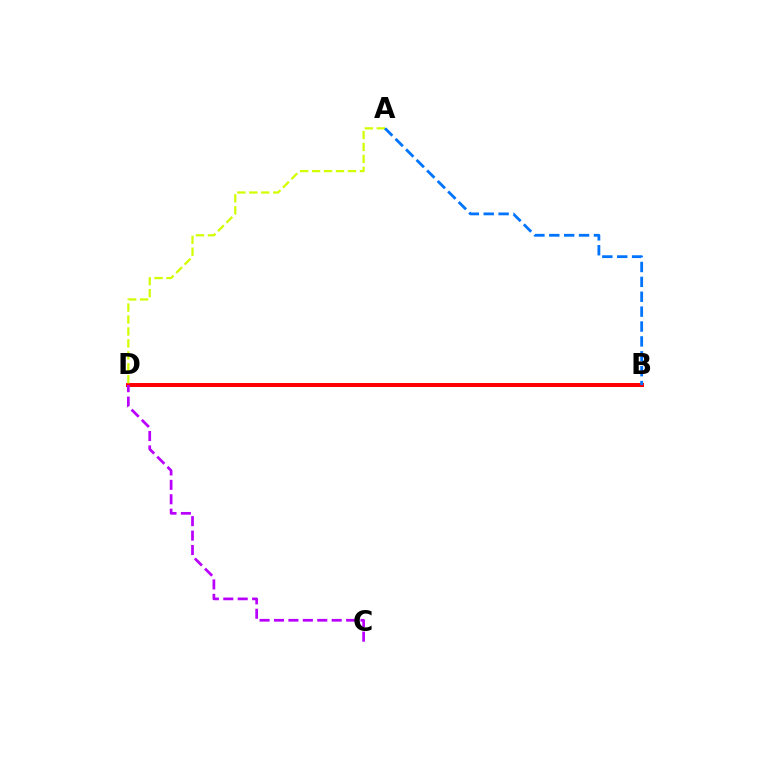{('B', 'D'): [{'color': '#00ff5c', 'line_style': 'solid', 'thickness': 2.05}, {'color': '#ff0000', 'line_style': 'solid', 'thickness': 2.86}], ('A', 'D'): [{'color': '#d1ff00', 'line_style': 'dashed', 'thickness': 1.62}], ('A', 'B'): [{'color': '#0074ff', 'line_style': 'dashed', 'thickness': 2.02}], ('C', 'D'): [{'color': '#b900ff', 'line_style': 'dashed', 'thickness': 1.96}]}